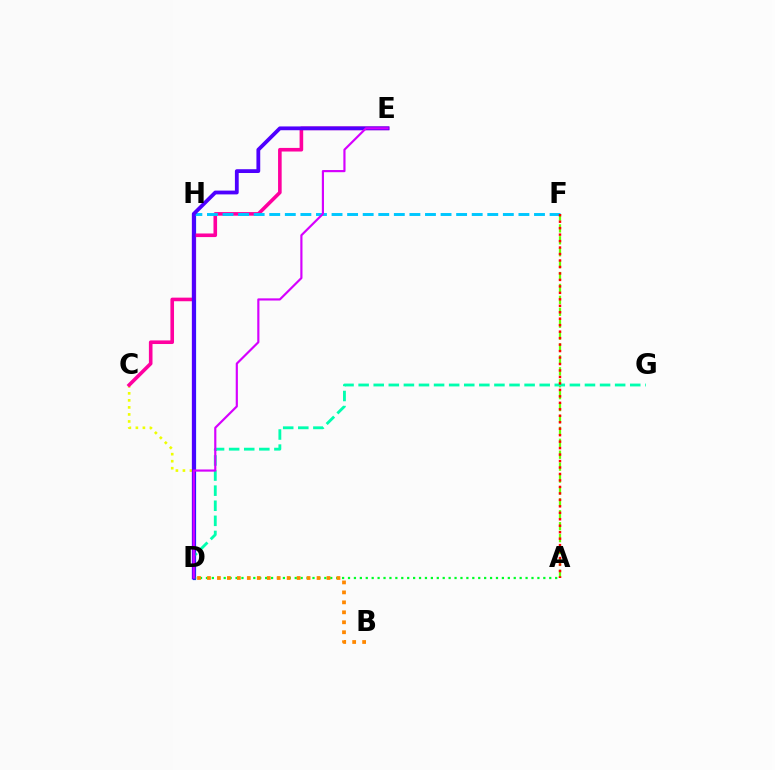{('C', 'D'): [{'color': '#eeff00', 'line_style': 'dotted', 'thickness': 1.91}], ('D', 'H'): [{'color': '#003fff', 'line_style': 'solid', 'thickness': 2.32}], ('C', 'E'): [{'color': '#ff00a0', 'line_style': 'solid', 'thickness': 2.6}], ('A', 'D'): [{'color': '#00ff27', 'line_style': 'dotted', 'thickness': 1.61}], ('A', 'F'): [{'color': '#66ff00', 'line_style': 'dashed', 'thickness': 1.62}, {'color': '#ff0000', 'line_style': 'dotted', 'thickness': 1.76}], ('D', 'G'): [{'color': '#00ffaf', 'line_style': 'dashed', 'thickness': 2.05}], ('F', 'H'): [{'color': '#00c7ff', 'line_style': 'dashed', 'thickness': 2.12}], ('D', 'E'): [{'color': '#4f00ff', 'line_style': 'solid', 'thickness': 2.73}, {'color': '#d600ff', 'line_style': 'solid', 'thickness': 1.56}], ('B', 'D'): [{'color': '#ff8800', 'line_style': 'dotted', 'thickness': 2.71}]}